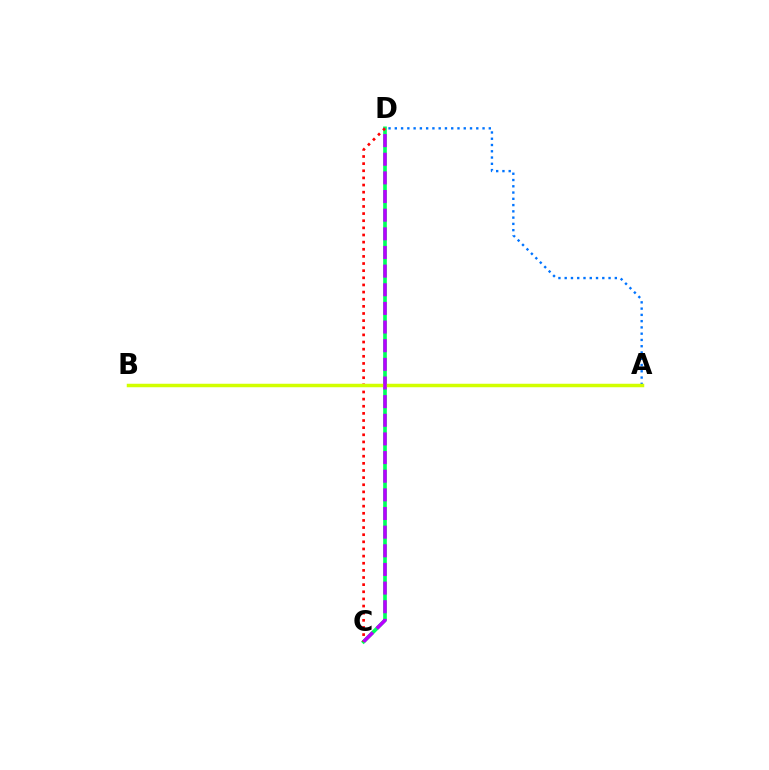{('C', 'D'): [{'color': '#00ff5c', 'line_style': 'solid', 'thickness': 2.63}, {'color': '#ff0000', 'line_style': 'dotted', 'thickness': 1.94}, {'color': '#b900ff', 'line_style': 'dashed', 'thickness': 2.53}], ('A', 'D'): [{'color': '#0074ff', 'line_style': 'dotted', 'thickness': 1.7}], ('A', 'B'): [{'color': '#d1ff00', 'line_style': 'solid', 'thickness': 2.51}]}